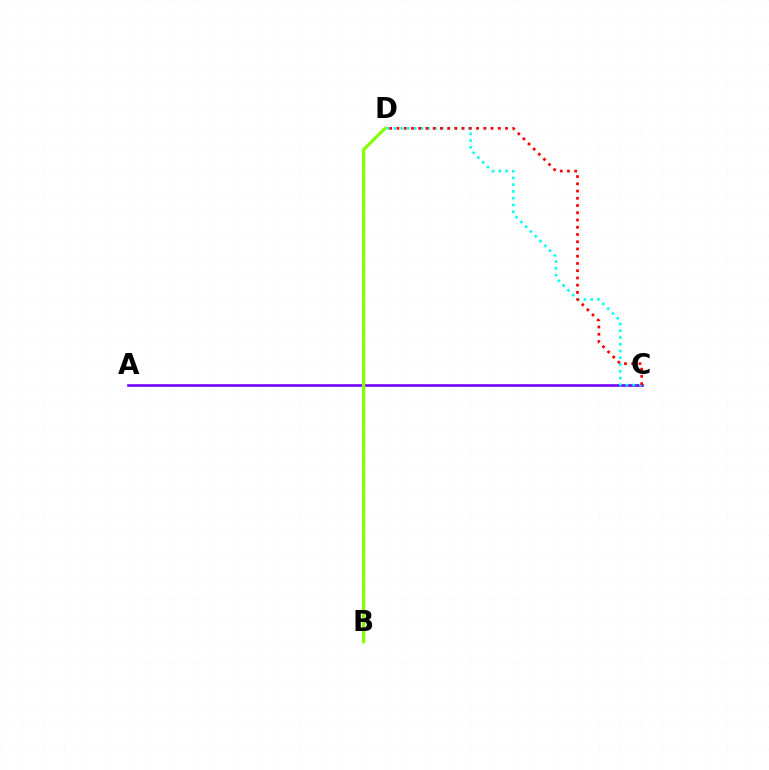{('A', 'C'): [{'color': '#7200ff', 'line_style': 'solid', 'thickness': 1.88}], ('C', 'D'): [{'color': '#00fff6', 'line_style': 'dotted', 'thickness': 1.84}, {'color': '#ff0000', 'line_style': 'dotted', 'thickness': 1.97}], ('B', 'D'): [{'color': '#84ff00', 'line_style': 'solid', 'thickness': 2.29}]}